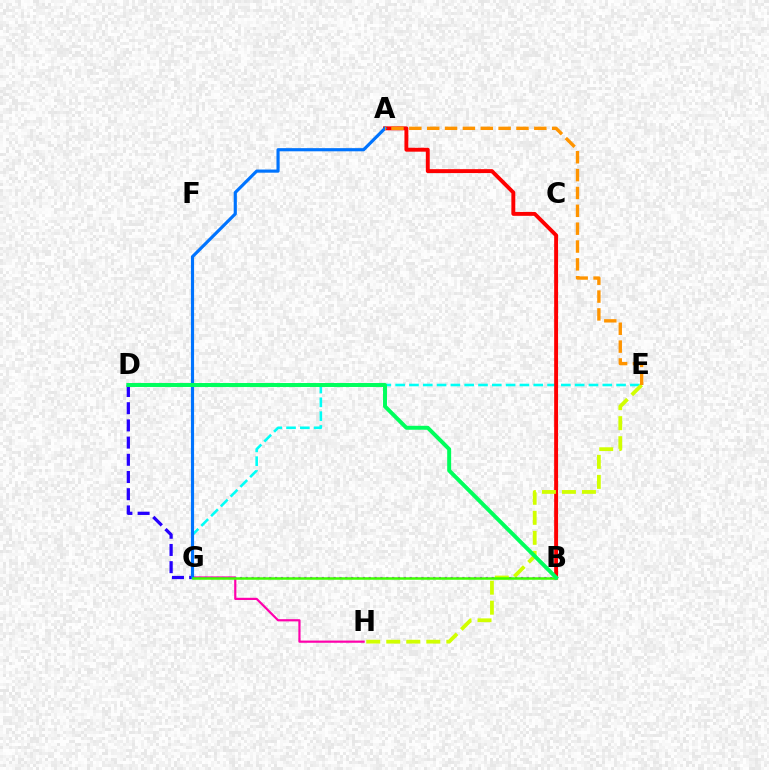{('D', 'G'): [{'color': '#2500ff', 'line_style': 'dashed', 'thickness': 2.34}], ('E', 'G'): [{'color': '#00fff6', 'line_style': 'dashed', 'thickness': 1.88}], ('G', 'H'): [{'color': '#ff00ac', 'line_style': 'solid', 'thickness': 1.58}], ('A', 'B'): [{'color': '#ff0000', 'line_style': 'solid', 'thickness': 2.81}], ('B', 'G'): [{'color': '#b900ff', 'line_style': 'dotted', 'thickness': 1.59}, {'color': '#3dff00', 'line_style': 'solid', 'thickness': 1.8}], ('E', 'H'): [{'color': '#d1ff00', 'line_style': 'dashed', 'thickness': 2.72}], ('A', 'G'): [{'color': '#0074ff', 'line_style': 'solid', 'thickness': 2.27}], ('B', 'D'): [{'color': '#00ff5c', 'line_style': 'solid', 'thickness': 2.85}], ('A', 'E'): [{'color': '#ff9400', 'line_style': 'dashed', 'thickness': 2.43}]}